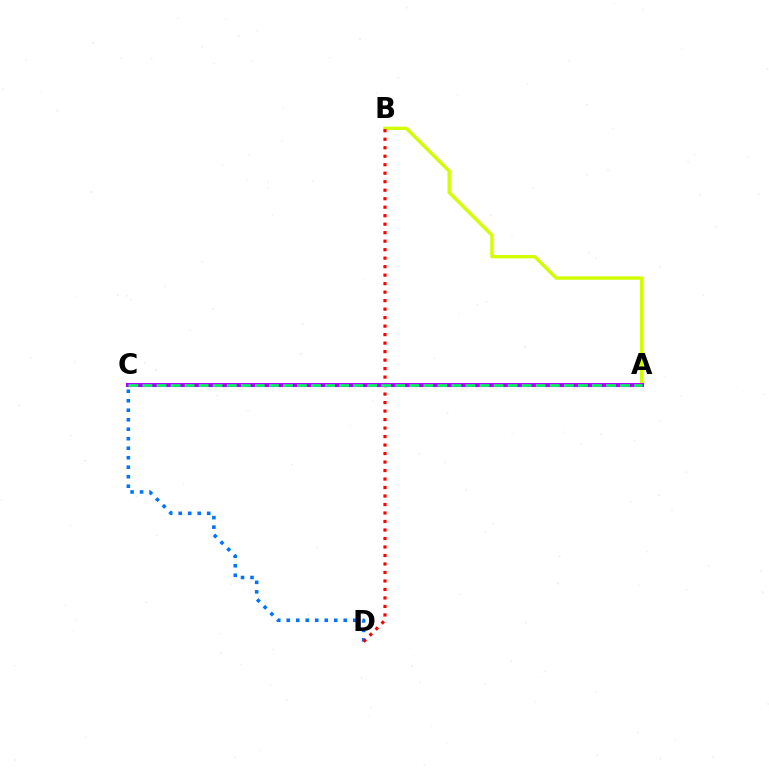{('C', 'D'): [{'color': '#0074ff', 'line_style': 'dotted', 'thickness': 2.58}], ('A', 'B'): [{'color': '#d1ff00', 'line_style': 'solid', 'thickness': 2.43}], ('B', 'D'): [{'color': '#ff0000', 'line_style': 'dotted', 'thickness': 2.31}], ('A', 'C'): [{'color': '#b900ff', 'line_style': 'solid', 'thickness': 2.94}, {'color': '#00ff5c', 'line_style': 'dashed', 'thickness': 1.91}]}